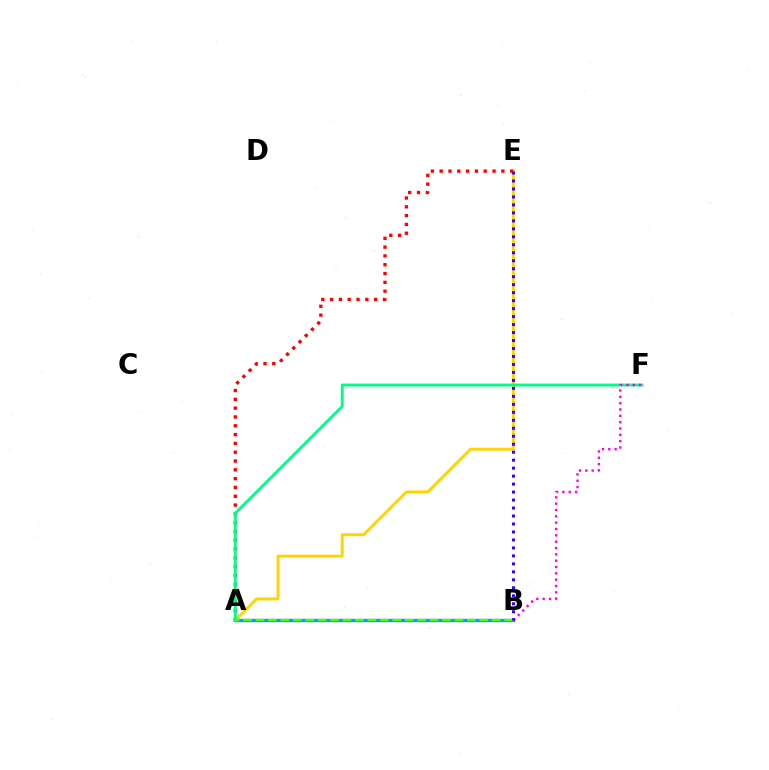{('A', 'E'): [{'color': '#ffd500', 'line_style': 'solid', 'thickness': 2.13}, {'color': '#ff0000', 'line_style': 'dotted', 'thickness': 2.39}], ('A', 'B'): [{'color': '#009eff', 'line_style': 'solid', 'thickness': 2.41}, {'color': '#4fff00', 'line_style': 'dashed', 'thickness': 1.69}], ('A', 'F'): [{'color': '#00ff86', 'line_style': 'solid', 'thickness': 2.09}], ('B', 'F'): [{'color': '#ff00ed', 'line_style': 'dotted', 'thickness': 1.72}], ('B', 'E'): [{'color': '#3700ff', 'line_style': 'dotted', 'thickness': 2.17}]}